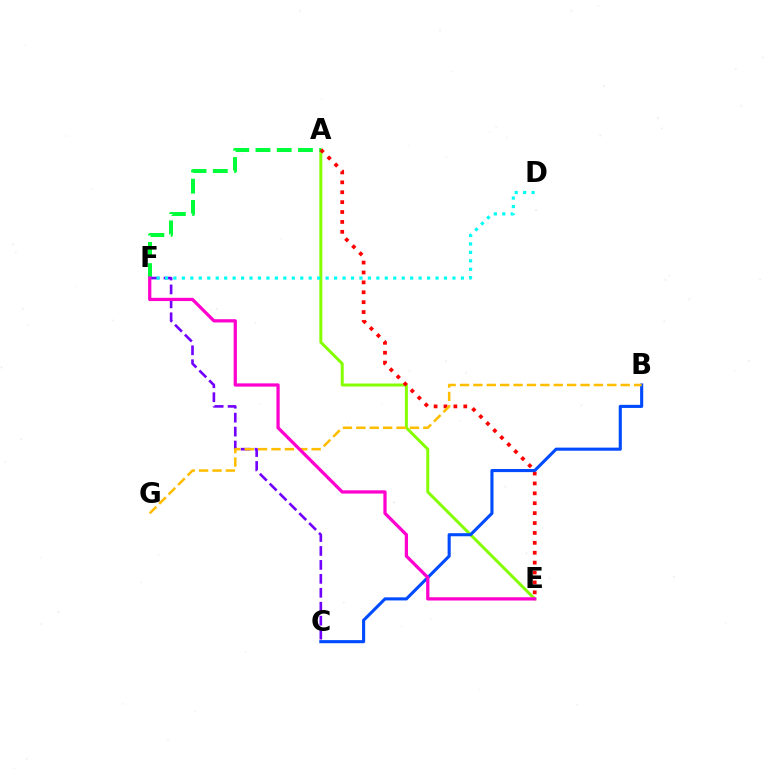{('A', 'E'): [{'color': '#84ff00', 'line_style': 'solid', 'thickness': 2.14}, {'color': '#ff0000', 'line_style': 'dotted', 'thickness': 2.69}], ('A', 'F'): [{'color': '#00ff39', 'line_style': 'dashed', 'thickness': 2.88}], ('C', 'F'): [{'color': '#7200ff', 'line_style': 'dashed', 'thickness': 1.89}], ('D', 'F'): [{'color': '#00fff6', 'line_style': 'dotted', 'thickness': 2.3}], ('B', 'C'): [{'color': '#004bff', 'line_style': 'solid', 'thickness': 2.23}], ('B', 'G'): [{'color': '#ffbd00', 'line_style': 'dashed', 'thickness': 1.82}], ('E', 'F'): [{'color': '#ff00cf', 'line_style': 'solid', 'thickness': 2.34}]}